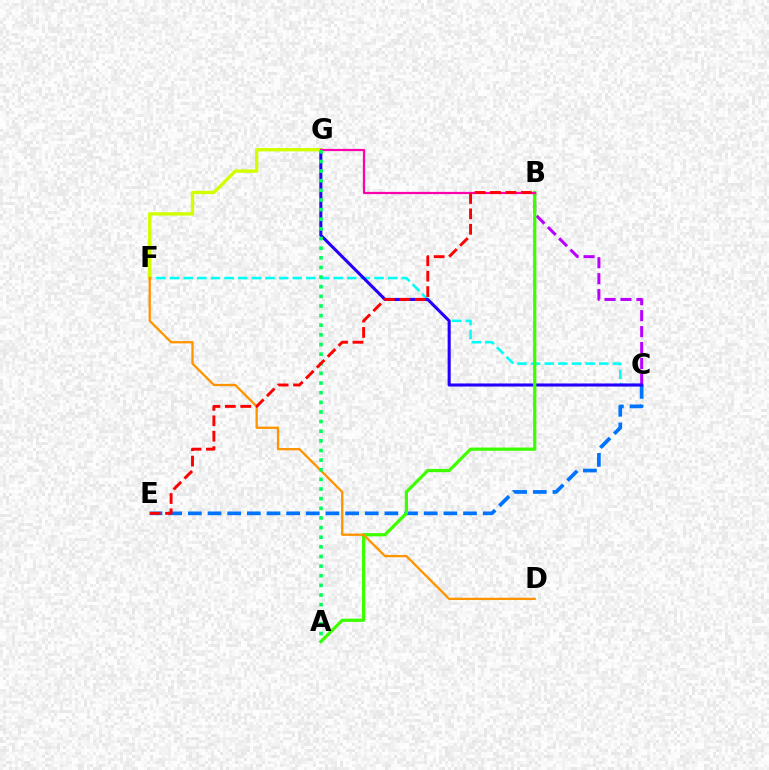{('C', 'F'): [{'color': '#00fff6', 'line_style': 'dashed', 'thickness': 1.85}], ('C', 'E'): [{'color': '#0074ff', 'line_style': 'dashed', 'thickness': 2.67}], ('B', 'C'): [{'color': '#b900ff', 'line_style': 'dashed', 'thickness': 2.17}], ('C', 'G'): [{'color': '#2500ff', 'line_style': 'solid', 'thickness': 2.21}], ('A', 'B'): [{'color': '#3dff00', 'line_style': 'solid', 'thickness': 2.33}], ('F', 'G'): [{'color': '#d1ff00', 'line_style': 'solid', 'thickness': 2.42}], ('B', 'G'): [{'color': '#ff00ac', 'line_style': 'solid', 'thickness': 1.61}], ('D', 'F'): [{'color': '#ff9400', 'line_style': 'solid', 'thickness': 1.66}], ('A', 'G'): [{'color': '#00ff5c', 'line_style': 'dotted', 'thickness': 2.62}], ('B', 'E'): [{'color': '#ff0000', 'line_style': 'dashed', 'thickness': 2.09}]}